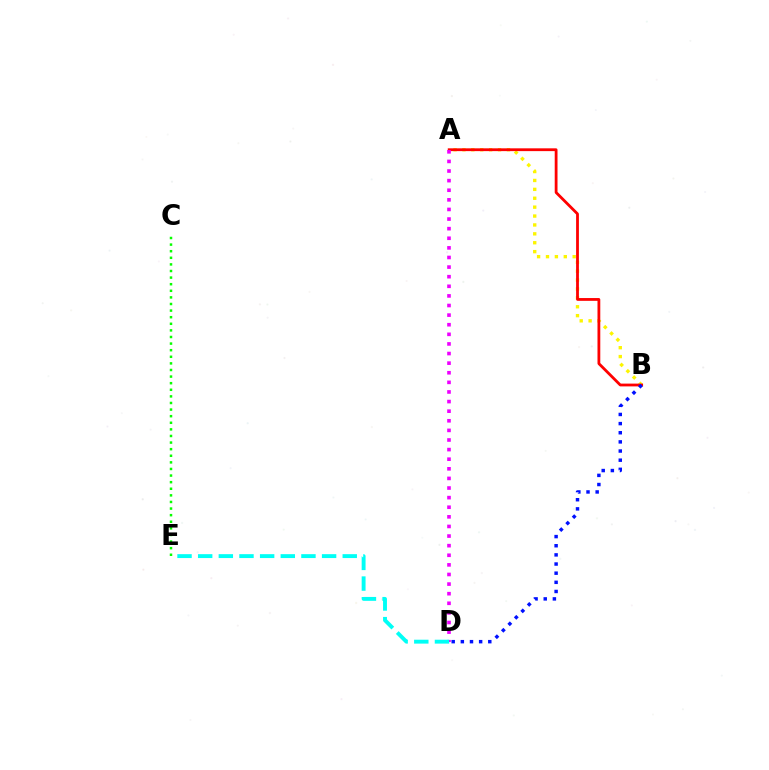{('A', 'B'): [{'color': '#fcf500', 'line_style': 'dotted', 'thickness': 2.42}, {'color': '#ff0000', 'line_style': 'solid', 'thickness': 2.01}], ('C', 'E'): [{'color': '#08ff00', 'line_style': 'dotted', 'thickness': 1.79}], ('B', 'D'): [{'color': '#0010ff', 'line_style': 'dotted', 'thickness': 2.49}], ('A', 'D'): [{'color': '#ee00ff', 'line_style': 'dotted', 'thickness': 2.61}], ('D', 'E'): [{'color': '#00fff6', 'line_style': 'dashed', 'thickness': 2.81}]}